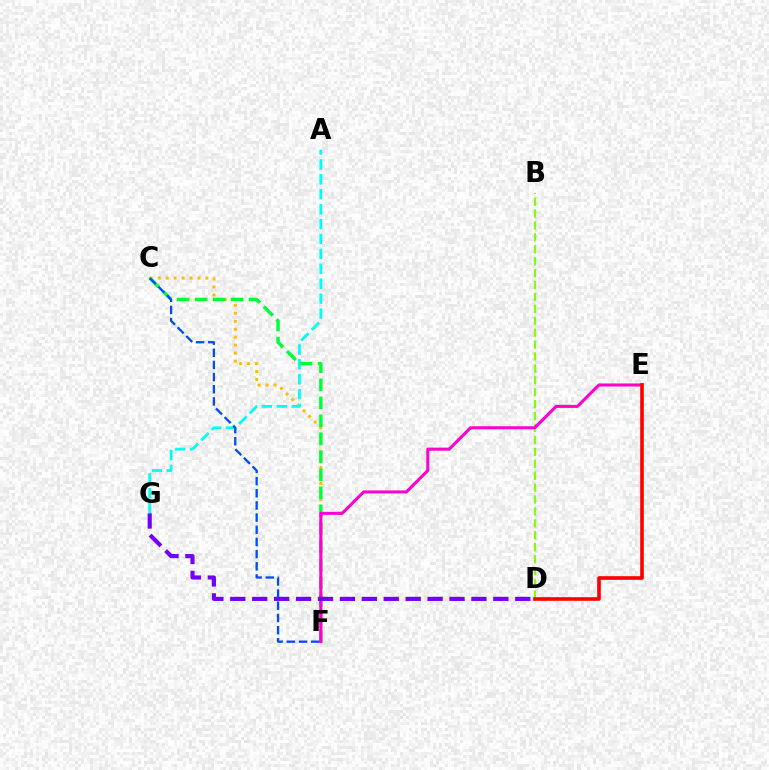{('C', 'F'): [{'color': '#ffbd00', 'line_style': 'dotted', 'thickness': 2.16}, {'color': '#00ff39', 'line_style': 'dashed', 'thickness': 2.45}, {'color': '#004bff', 'line_style': 'dashed', 'thickness': 1.65}], ('B', 'D'): [{'color': '#84ff00', 'line_style': 'dashed', 'thickness': 1.62}], ('A', 'G'): [{'color': '#00fff6', 'line_style': 'dashed', 'thickness': 2.03}], ('E', 'F'): [{'color': '#ff00cf', 'line_style': 'solid', 'thickness': 2.2}], ('D', 'G'): [{'color': '#7200ff', 'line_style': 'dashed', 'thickness': 2.98}], ('D', 'E'): [{'color': '#ff0000', 'line_style': 'solid', 'thickness': 2.61}]}